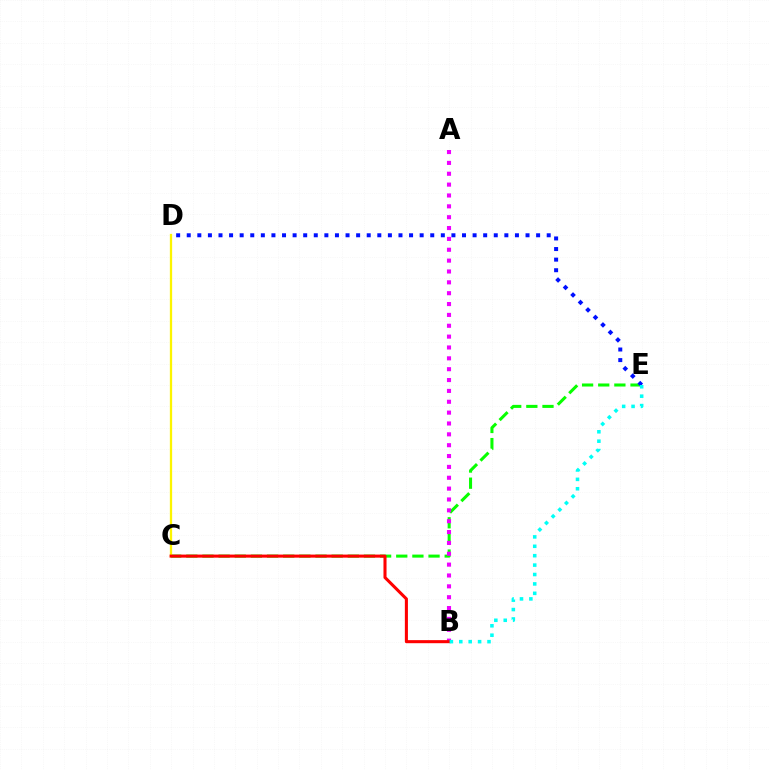{('C', 'E'): [{'color': '#08ff00', 'line_style': 'dashed', 'thickness': 2.19}], ('C', 'D'): [{'color': '#fcf500', 'line_style': 'solid', 'thickness': 1.64}], ('D', 'E'): [{'color': '#0010ff', 'line_style': 'dotted', 'thickness': 2.88}], ('A', 'B'): [{'color': '#ee00ff', 'line_style': 'dotted', 'thickness': 2.95}], ('B', 'C'): [{'color': '#ff0000', 'line_style': 'solid', 'thickness': 2.21}], ('B', 'E'): [{'color': '#00fff6', 'line_style': 'dotted', 'thickness': 2.56}]}